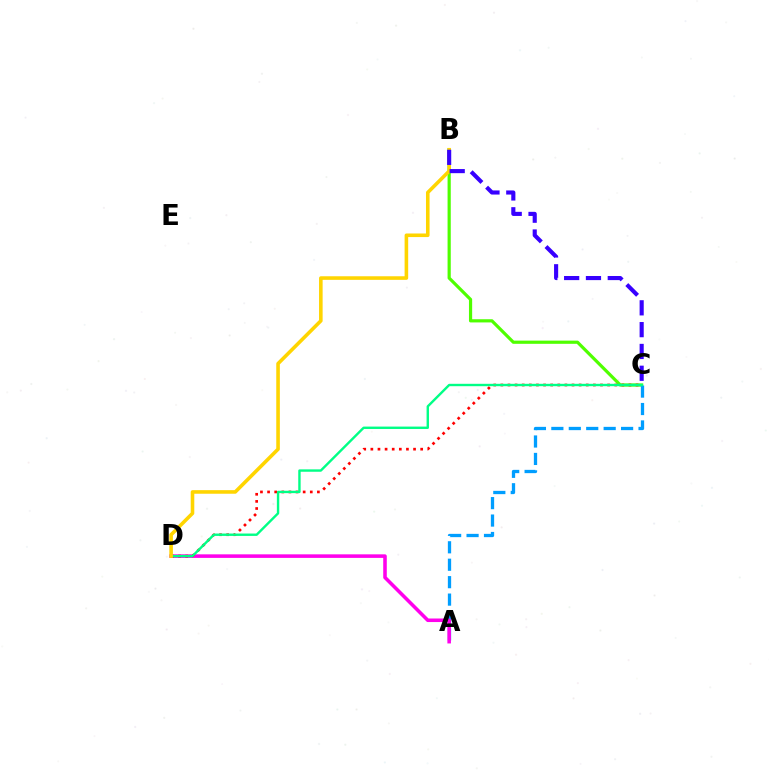{('B', 'C'): [{'color': '#4fff00', 'line_style': 'solid', 'thickness': 2.3}, {'color': '#3700ff', 'line_style': 'dashed', 'thickness': 2.96}], ('A', 'C'): [{'color': '#009eff', 'line_style': 'dashed', 'thickness': 2.37}], ('A', 'D'): [{'color': '#ff00ed', 'line_style': 'solid', 'thickness': 2.56}], ('C', 'D'): [{'color': '#ff0000', 'line_style': 'dotted', 'thickness': 1.93}, {'color': '#00ff86', 'line_style': 'solid', 'thickness': 1.72}], ('B', 'D'): [{'color': '#ffd500', 'line_style': 'solid', 'thickness': 2.58}]}